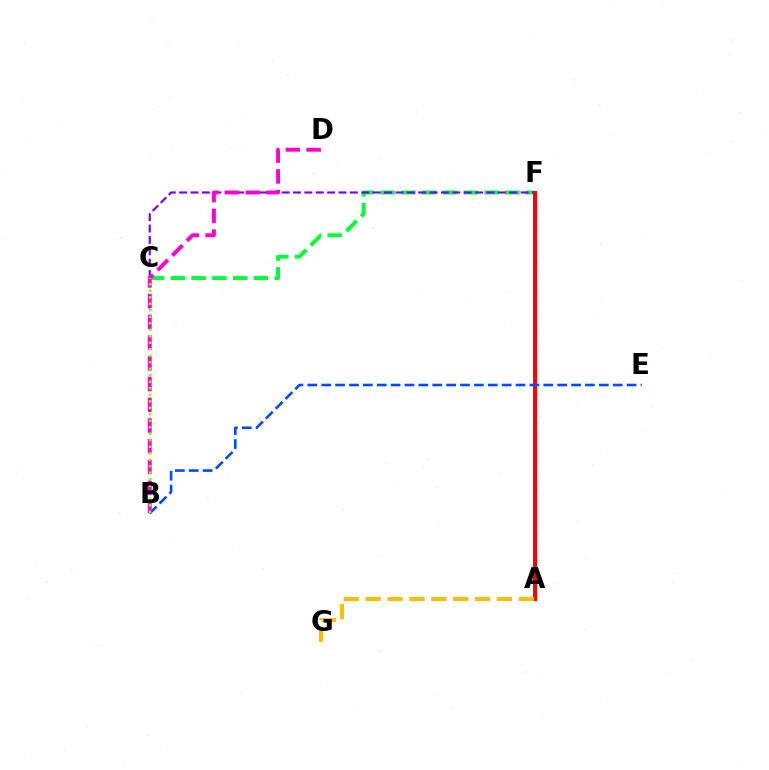{('A', 'F'): [{'color': '#00fff6', 'line_style': 'dashed', 'thickness': 2.46}, {'color': '#ff0000', 'line_style': 'solid', 'thickness': 2.89}], ('C', 'F'): [{'color': '#00ff39', 'line_style': 'dashed', 'thickness': 2.82}, {'color': '#7200ff', 'line_style': 'dashed', 'thickness': 1.55}], ('A', 'G'): [{'color': '#ffbd00', 'line_style': 'dashed', 'thickness': 2.97}], ('B', 'E'): [{'color': '#004bff', 'line_style': 'dashed', 'thickness': 1.89}], ('B', 'D'): [{'color': '#ff00cf', 'line_style': 'dashed', 'thickness': 2.82}], ('B', 'C'): [{'color': '#84ff00', 'line_style': 'dotted', 'thickness': 1.77}]}